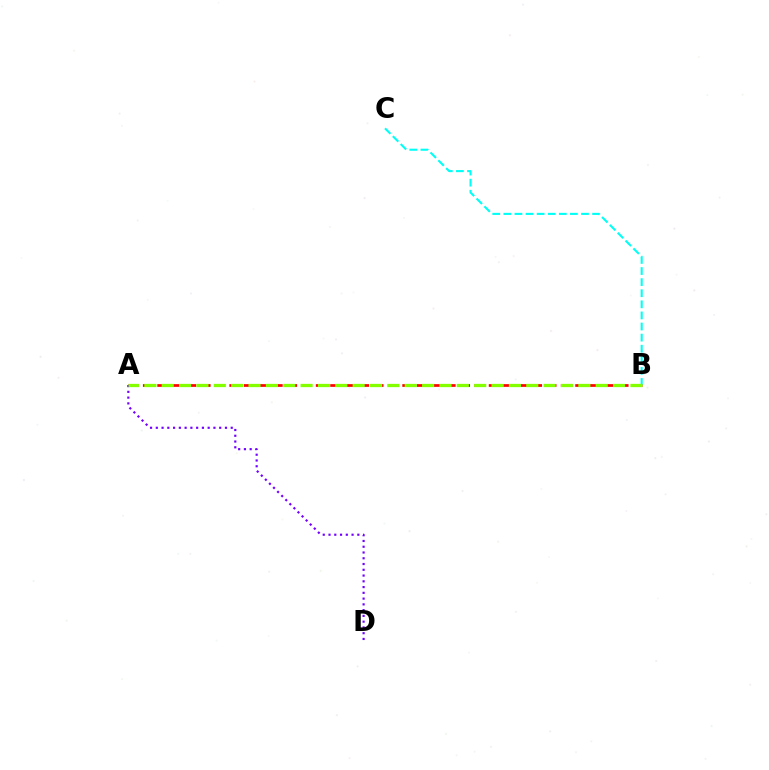{('A', 'B'): [{'color': '#ff0000', 'line_style': 'dashed', 'thickness': 1.96}, {'color': '#84ff00', 'line_style': 'dashed', 'thickness': 2.36}], ('B', 'C'): [{'color': '#00fff6', 'line_style': 'dashed', 'thickness': 1.51}], ('A', 'D'): [{'color': '#7200ff', 'line_style': 'dotted', 'thickness': 1.57}]}